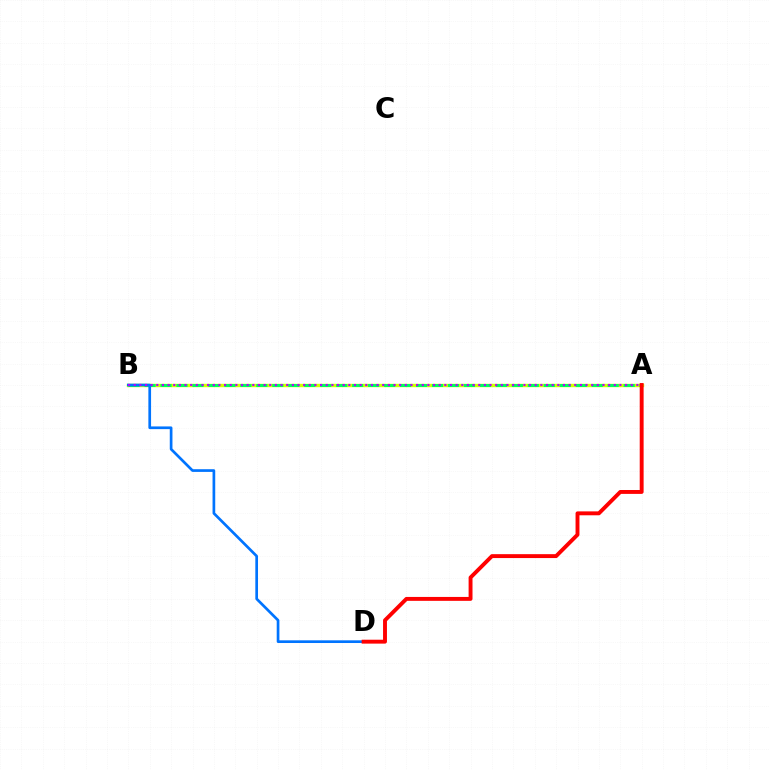{('A', 'B'): [{'color': '#d1ff00', 'line_style': 'solid', 'thickness': 2.45}, {'color': '#00ff5c', 'line_style': 'dashed', 'thickness': 2.17}, {'color': '#b900ff', 'line_style': 'dotted', 'thickness': 1.53}], ('B', 'D'): [{'color': '#0074ff', 'line_style': 'solid', 'thickness': 1.94}], ('A', 'D'): [{'color': '#ff0000', 'line_style': 'solid', 'thickness': 2.81}]}